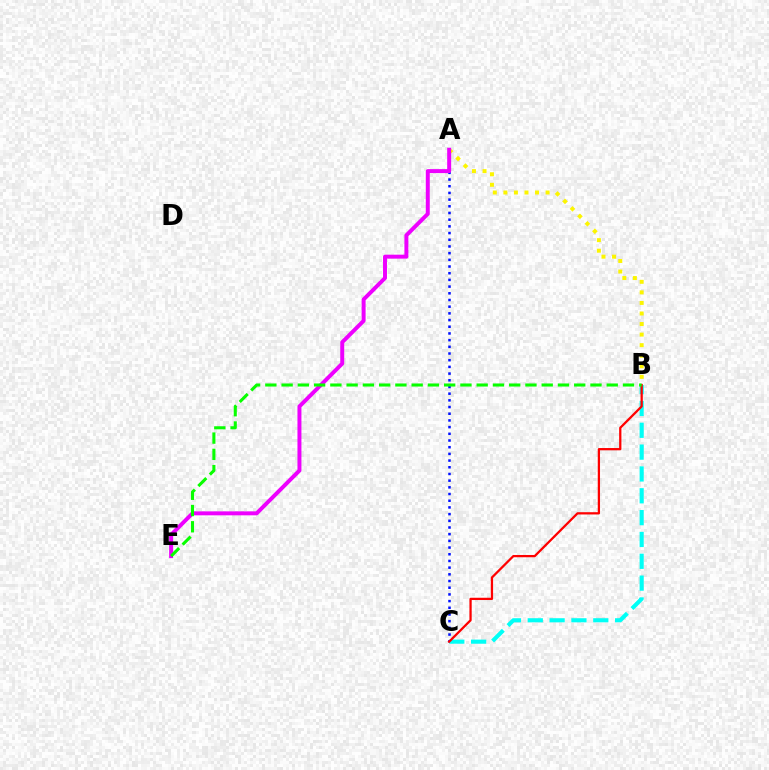{('A', 'C'): [{'color': '#0010ff', 'line_style': 'dotted', 'thickness': 1.82}], ('B', 'C'): [{'color': '#00fff6', 'line_style': 'dashed', 'thickness': 2.97}, {'color': '#ff0000', 'line_style': 'solid', 'thickness': 1.63}], ('A', 'B'): [{'color': '#fcf500', 'line_style': 'dotted', 'thickness': 2.87}], ('A', 'E'): [{'color': '#ee00ff', 'line_style': 'solid', 'thickness': 2.85}], ('B', 'E'): [{'color': '#08ff00', 'line_style': 'dashed', 'thickness': 2.21}]}